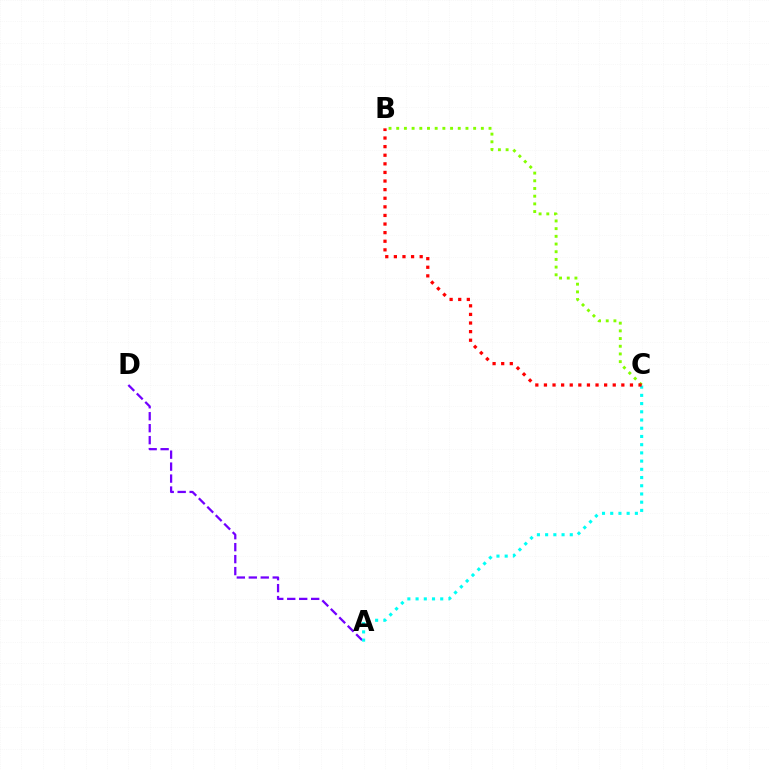{('A', 'D'): [{'color': '#7200ff', 'line_style': 'dashed', 'thickness': 1.63}], ('B', 'C'): [{'color': '#84ff00', 'line_style': 'dotted', 'thickness': 2.09}, {'color': '#ff0000', 'line_style': 'dotted', 'thickness': 2.34}], ('A', 'C'): [{'color': '#00fff6', 'line_style': 'dotted', 'thickness': 2.23}]}